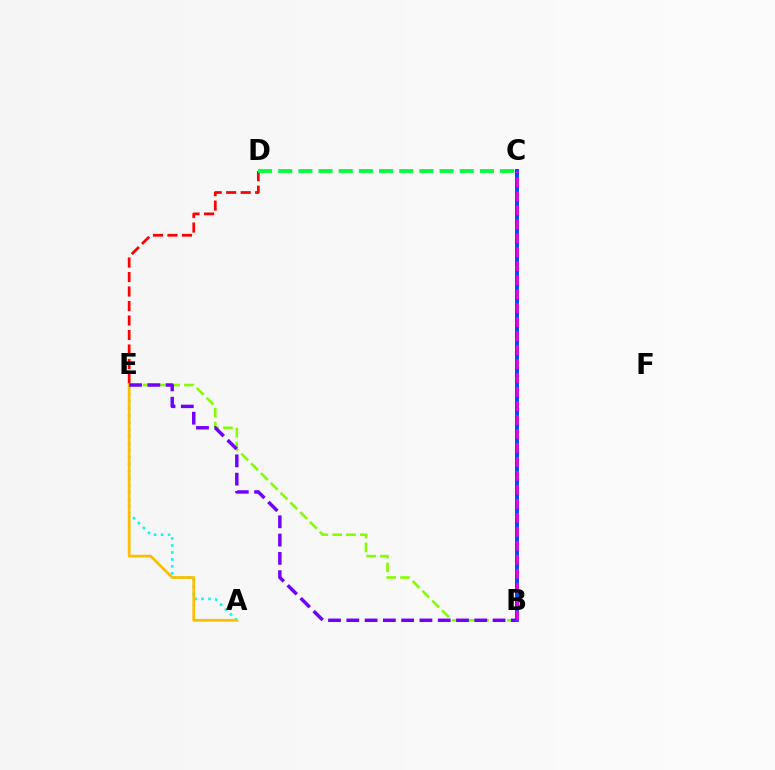{('D', 'E'): [{'color': '#ff0000', 'line_style': 'dashed', 'thickness': 1.97}], ('C', 'D'): [{'color': '#00ff39', 'line_style': 'dashed', 'thickness': 2.74}], ('A', 'E'): [{'color': '#00fff6', 'line_style': 'dotted', 'thickness': 1.89}, {'color': '#ffbd00', 'line_style': 'solid', 'thickness': 1.97}], ('B', 'E'): [{'color': '#84ff00', 'line_style': 'dashed', 'thickness': 1.88}, {'color': '#7200ff', 'line_style': 'dashed', 'thickness': 2.48}], ('B', 'C'): [{'color': '#004bff', 'line_style': 'solid', 'thickness': 2.87}, {'color': '#ff00cf', 'line_style': 'dashed', 'thickness': 1.9}]}